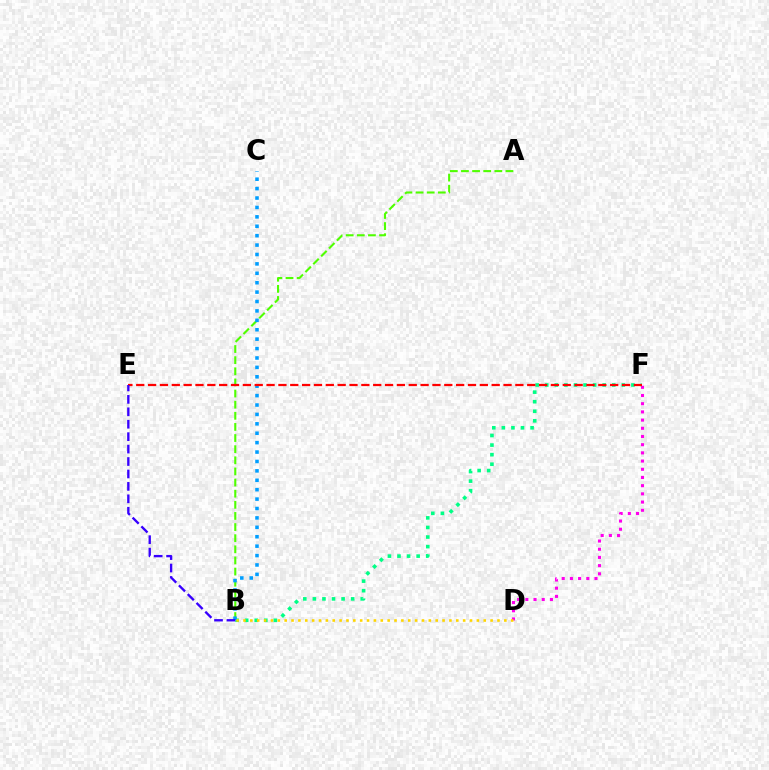{('A', 'B'): [{'color': '#4fff00', 'line_style': 'dashed', 'thickness': 1.51}], ('B', 'F'): [{'color': '#00ff86', 'line_style': 'dotted', 'thickness': 2.6}], ('D', 'F'): [{'color': '#ff00ed', 'line_style': 'dotted', 'thickness': 2.23}], ('B', 'C'): [{'color': '#009eff', 'line_style': 'dotted', 'thickness': 2.56}], ('E', 'F'): [{'color': '#ff0000', 'line_style': 'dashed', 'thickness': 1.61}], ('B', 'E'): [{'color': '#3700ff', 'line_style': 'dashed', 'thickness': 1.69}], ('B', 'D'): [{'color': '#ffd500', 'line_style': 'dotted', 'thickness': 1.87}]}